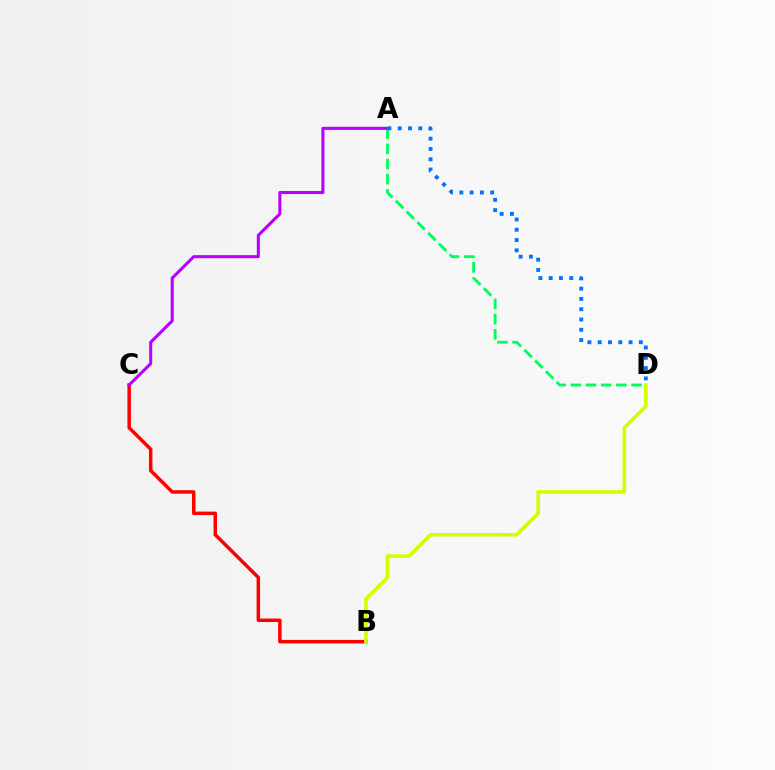{('B', 'C'): [{'color': '#ff0000', 'line_style': 'solid', 'thickness': 2.5}], ('B', 'D'): [{'color': '#d1ff00', 'line_style': 'solid', 'thickness': 2.63}], ('A', 'D'): [{'color': '#00ff5c', 'line_style': 'dashed', 'thickness': 2.06}, {'color': '#0074ff', 'line_style': 'dotted', 'thickness': 2.8}], ('A', 'C'): [{'color': '#b900ff', 'line_style': 'solid', 'thickness': 2.21}]}